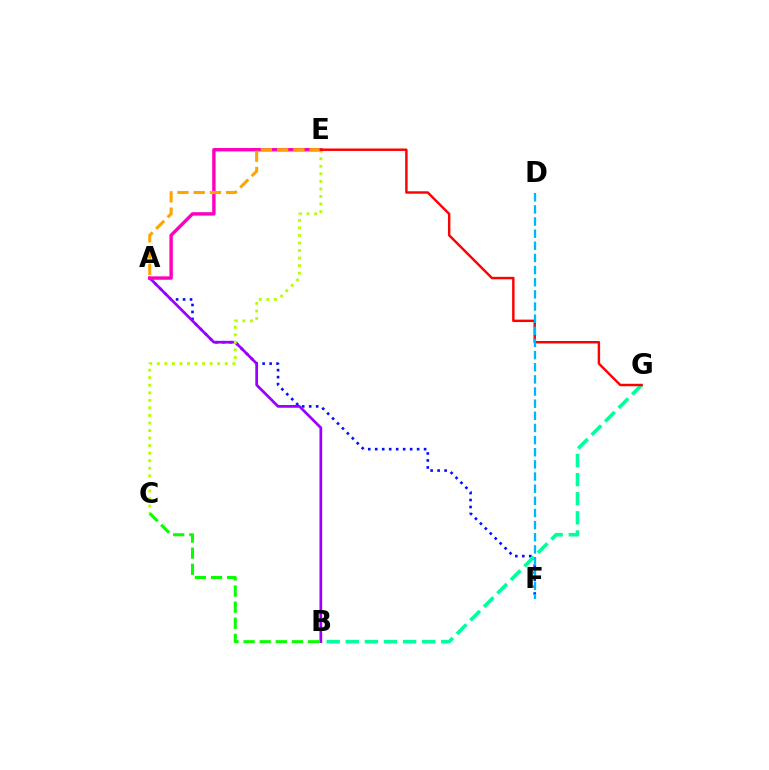{('A', 'F'): [{'color': '#0010ff', 'line_style': 'dotted', 'thickness': 1.9}], ('A', 'B'): [{'color': '#9b00ff', 'line_style': 'solid', 'thickness': 1.97}], ('A', 'E'): [{'color': '#ff00bd', 'line_style': 'solid', 'thickness': 2.45}, {'color': '#ffa500', 'line_style': 'dashed', 'thickness': 2.21}], ('B', 'G'): [{'color': '#00ff9d', 'line_style': 'dashed', 'thickness': 2.59}], ('C', 'E'): [{'color': '#b3ff00', 'line_style': 'dotted', 'thickness': 2.05}], ('E', 'G'): [{'color': '#ff0000', 'line_style': 'solid', 'thickness': 1.76}], ('B', 'C'): [{'color': '#08ff00', 'line_style': 'dashed', 'thickness': 2.19}], ('D', 'F'): [{'color': '#00b5ff', 'line_style': 'dashed', 'thickness': 1.65}]}